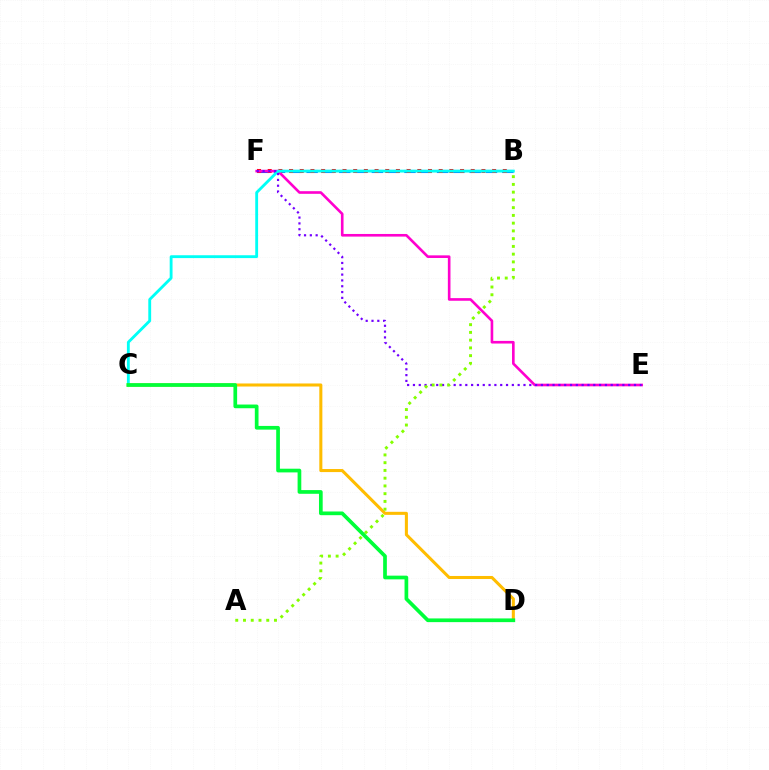{('B', 'F'): [{'color': '#004bff', 'line_style': 'dashed', 'thickness': 2.22}, {'color': '#ff0000', 'line_style': 'dotted', 'thickness': 2.9}], ('E', 'F'): [{'color': '#ff00cf', 'line_style': 'solid', 'thickness': 1.89}, {'color': '#7200ff', 'line_style': 'dotted', 'thickness': 1.58}], ('B', 'C'): [{'color': '#00fff6', 'line_style': 'solid', 'thickness': 2.05}], ('C', 'D'): [{'color': '#ffbd00', 'line_style': 'solid', 'thickness': 2.2}, {'color': '#00ff39', 'line_style': 'solid', 'thickness': 2.66}], ('A', 'B'): [{'color': '#84ff00', 'line_style': 'dotted', 'thickness': 2.11}]}